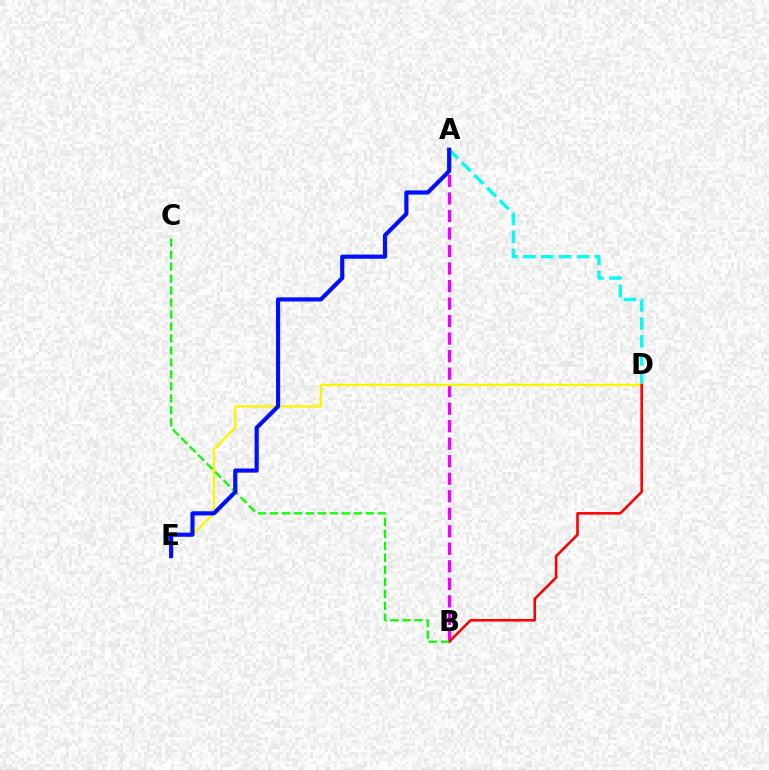{('A', 'B'): [{'color': '#ee00ff', 'line_style': 'dashed', 'thickness': 2.38}], ('D', 'E'): [{'color': '#fcf500', 'line_style': 'solid', 'thickness': 1.71}], ('A', 'D'): [{'color': '#00fff6', 'line_style': 'dashed', 'thickness': 2.43}], ('B', 'D'): [{'color': '#ff0000', 'line_style': 'solid', 'thickness': 1.86}], ('B', 'C'): [{'color': '#08ff00', 'line_style': 'dashed', 'thickness': 1.63}], ('A', 'E'): [{'color': '#0010ff', 'line_style': 'solid', 'thickness': 2.99}]}